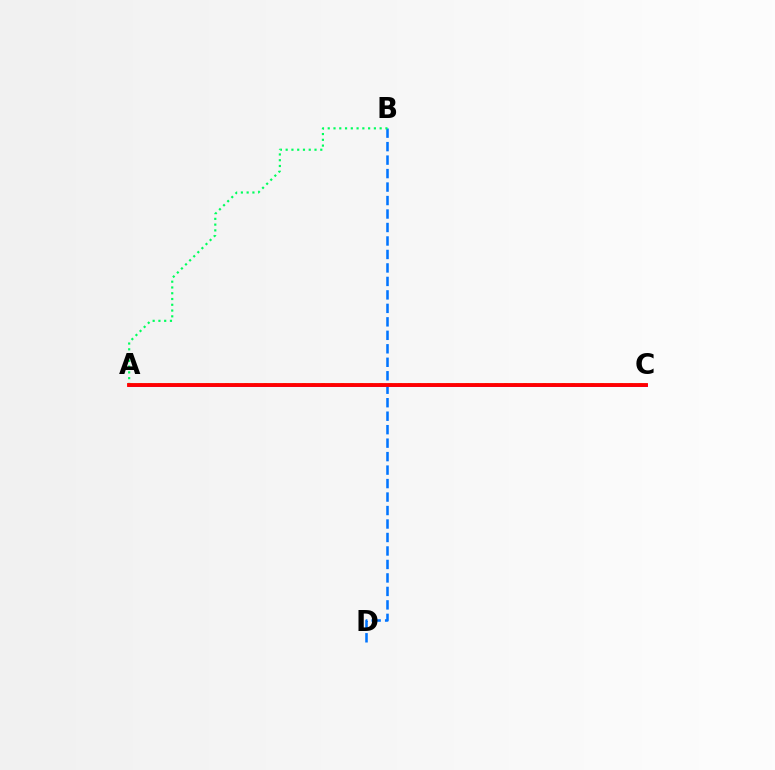{('A', 'C'): [{'color': '#d1ff00', 'line_style': 'dotted', 'thickness': 2.61}, {'color': '#b900ff', 'line_style': 'solid', 'thickness': 2.1}, {'color': '#ff0000', 'line_style': 'solid', 'thickness': 2.78}], ('B', 'D'): [{'color': '#0074ff', 'line_style': 'dashed', 'thickness': 1.83}], ('A', 'B'): [{'color': '#00ff5c', 'line_style': 'dotted', 'thickness': 1.57}]}